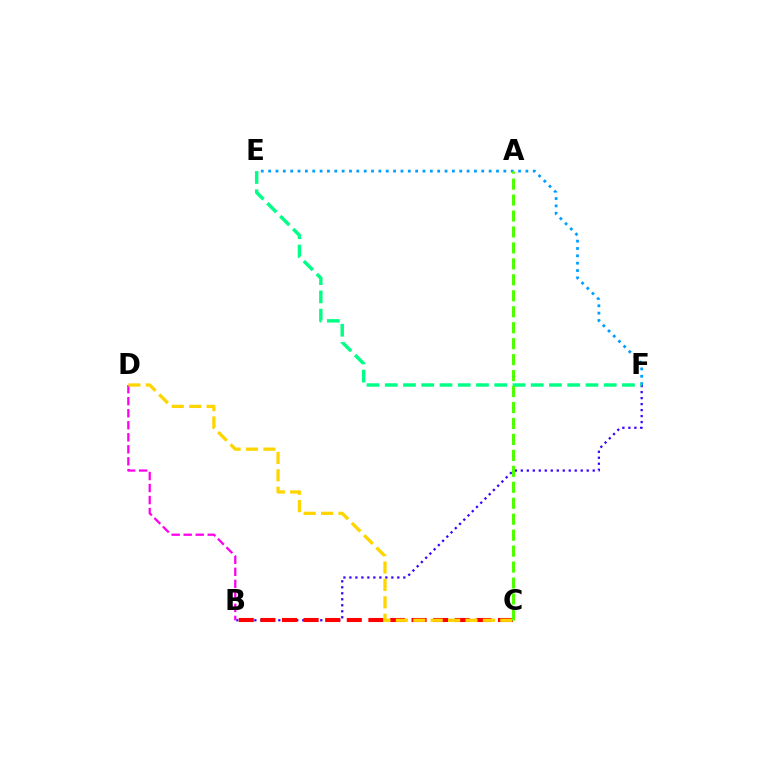{('B', 'F'): [{'color': '#3700ff', 'line_style': 'dotted', 'thickness': 1.63}], ('B', 'C'): [{'color': '#ff0000', 'line_style': 'dashed', 'thickness': 2.93}], ('E', 'F'): [{'color': '#009eff', 'line_style': 'dotted', 'thickness': 2.0}, {'color': '#00ff86', 'line_style': 'dashed', 'thickness': 2.48}], ('B', 'D'): [{'color': '#ff00ed', 'line_style': 'dashed', 'thickness': 1.63}], ('C', 'D'): [{'color': '#ffd500', 'line_style': 'dashed', 'thickness': 2.36}], ('A', 'C'): [{'color': '#4fff00', 'line_style': 'dashed', 'thickness': 2.17}]}